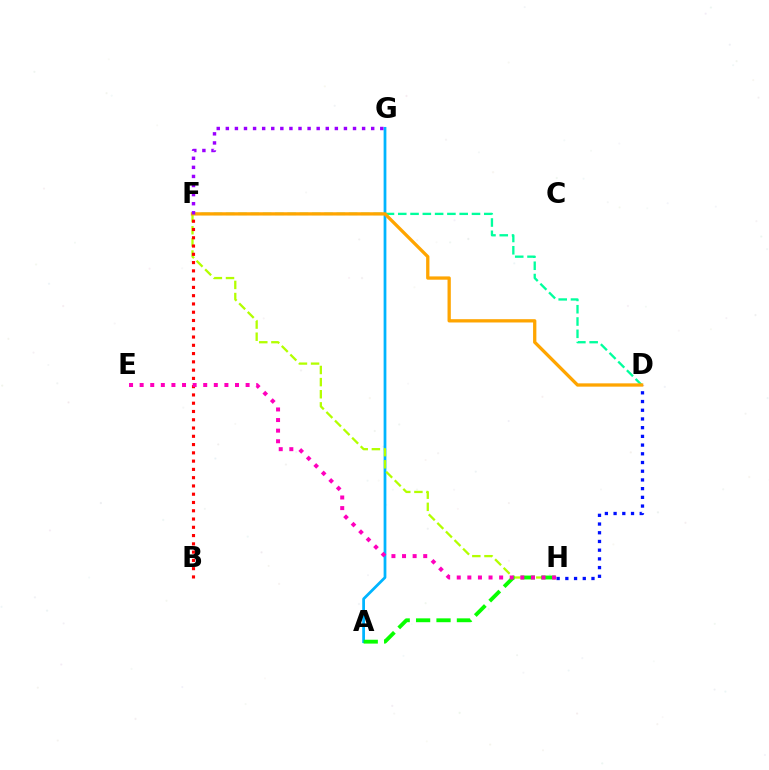{('A', 'G'): [{'color': '#00b5ff', 'line_style': 'solid', 'thickness': 1.99}], ('D', 'F'): [{'color': '#00ff9d', 'line_style': 'dashed', 'thickness': 1.67}, {'color': '#ffa500', 'line_style': 'solid', 'thickness': 2.37}], ('F', 'H'): [{'color': '#b3ff00', 'line_style': 'dashed', 'thickness': 1.65}], ('B', 'F'): [{'color': '#ff0000', 'line_style': 'dotted', 'thickness': 2.25}], ('D', 'H'): [{'color': '#0010ff', 'line_style': 'dotted', 'thickness': 2.37}], ('A', 'H'): [{'color': '#08ff00', 'line_style': 'dashed', 'thickness': 2.77}], ('F', 'G'): [{'color': '#9b00ff', 'line_style': 'dotted', 'thickness': 2.47}], ('E', 'H'): [{'color': '#ff00bd', 'line_style': 'dotted', 'thickness': 2.88}]}